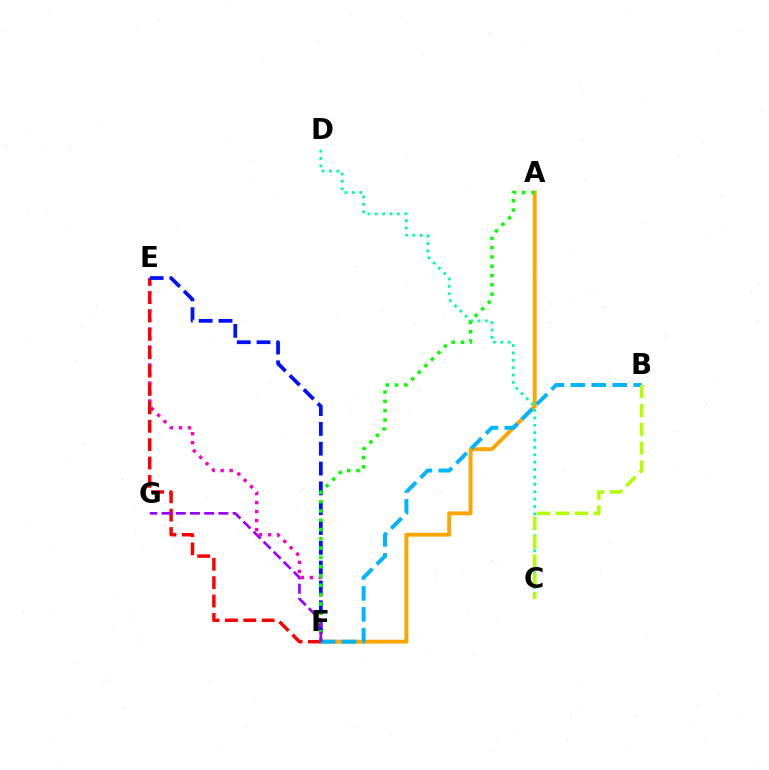{('A', 'F'): [{'color': '#ffa500', 'line_style': 'solid', 'thickness': 2.8}, {'color': '#08ff00', 'line_style': 'dotted', 'thickness': 2.53}], ('E', 'F'): [{'color': '#ff00bd', 'line_style': 'dotted', 'thickness': 2.45}, {'color': '#ff0000', 'line_style': 'dashed', 'thickness': 2.5}, {'color': '#0010ff', 'line_style': 'dashed', 'thickness': 2.69}], ('C', 'D'): [{'color': '#00ff9d', 'line_style': 'dotted', 'thickness': 2.01}], ('B', 'F'): [{'color': '#00b5ff', 'line_style': 'dashed', 'thickness': 2.84}], ('B', 'C'): [{'color': '#b3ff00', 'line_style': 'dashed', 'thickness': 2.56}], ('F', 'G'): [{'color': '#9b00ff', 'line_style': 'dashed', 'thickness': 1.93}]}